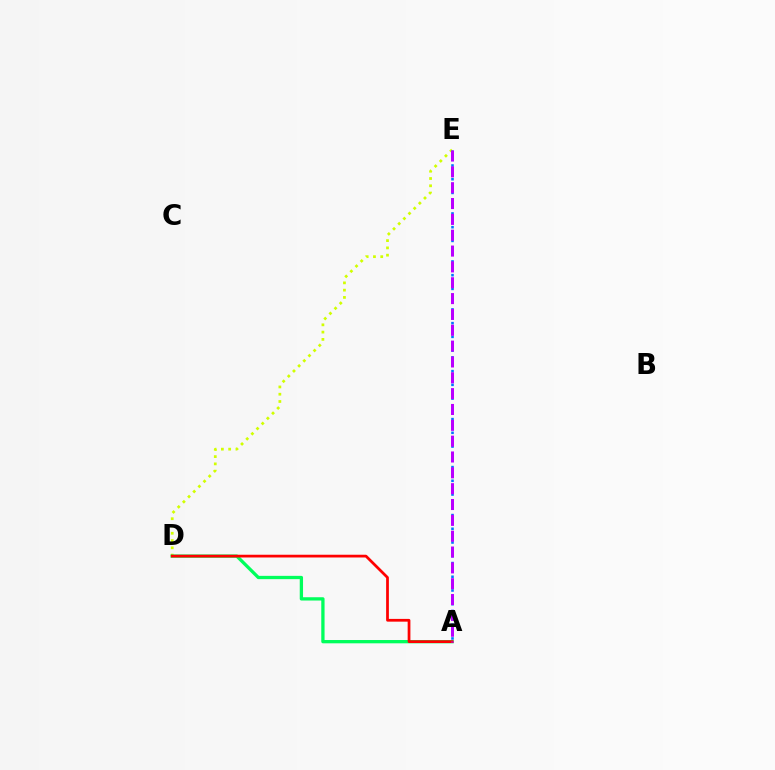{('D', 'E'): [{'color': '#d1ff00', 'line_style': 'dotted', 'thickness': 1.98}], ('A', 'D'): [{'color': '#00ff5c', 'line_style': 'solid', 'thickness': 2.37}, {'color': '#ff0000', 'line_style': 'solid', 'thickness': 1.98}], ('A', 'E'): [{'color': '#0074ff', 'line_style': 'dotted', 'thickness': 1.86}, {'color': '#b900ff', 'line_style': 'dashed', 'thickness': 2.15}]}